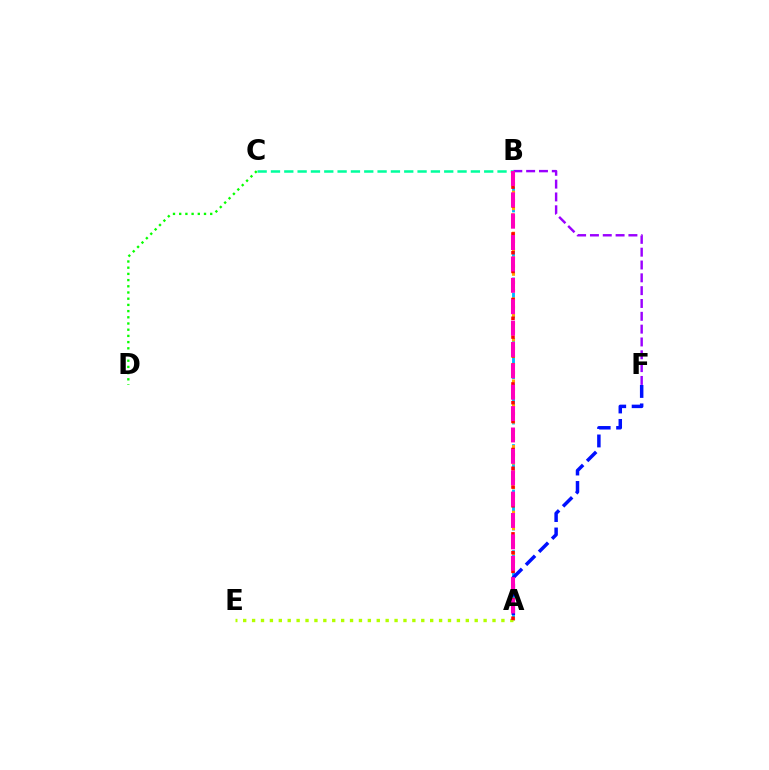{('C', 'D'): [{'color': '#08ff00', 'line_style': 'dotted', 'thickness': 1.68}], ('B', 'F'): [{'color': '#9b00ff', 'line_style': 'dashed', 'thickness': 1.74}], ('A', 'B'): [{'color': '#00b5ff', 'line_style': 'dashed', 'thickness': 2.06}, {'color': '#ffa500', 'line_style': 'dotted', 'thickness': 2.23}, {'color': '#ff0000', 'line_style': 'dotted', 'thickness': 2.55}, {'color': '#ff00bd', 'line_style': 'dashed', 'thickness': 2.9}], ('A', 'E'): [{'color': '#b3ff00', 'line_style': 'dotted', 'thickness': 2.42}], ('A', 'F'): [{'color': '#0010ff', 'line_style': 'dashed', 'thickness': 2.51}], ('B', 'C'): [{'color': '#00ff9d', 'line_style': 'dashed', 'thickness': 1.81}]}